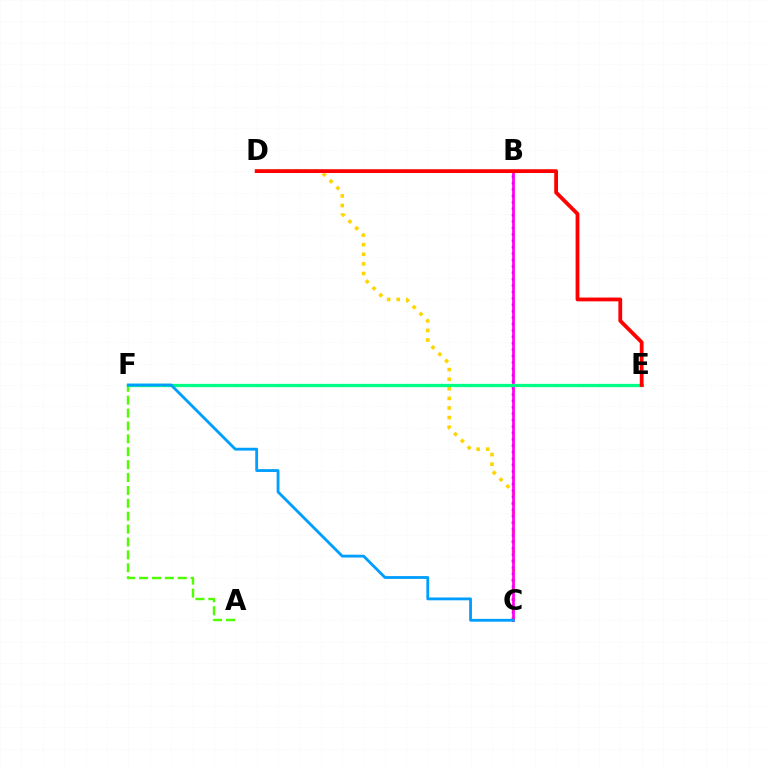{('C', 'D'): [{'color': '#ffd500', 'line_style': 'dotted', 'thickness': 2.61}], ('B', 'C'): [{'color': '#3700ff', 'line_style': 'dotted', 'thickness': 1.74}, {'color': '#ff00ed', 'line_style': 'solid', 'thickness': 1.98}], ('A', 'F'): [{'color': '#4fff00', 'line_style': 'dashed', 'thickness': 1.75}], ('E', 'F'): [{'color': '#00ff86', 'line_style': 'solid', 'thickness': 2.35}], ('C', 'F'): [{'color': '#009eff', 'line_style': 'solid', 'thickness': 2.03}], ('D', 'E'): [{'color': '#ff0000', 'line_style': 'solid', 'thickness': 2.73}]}